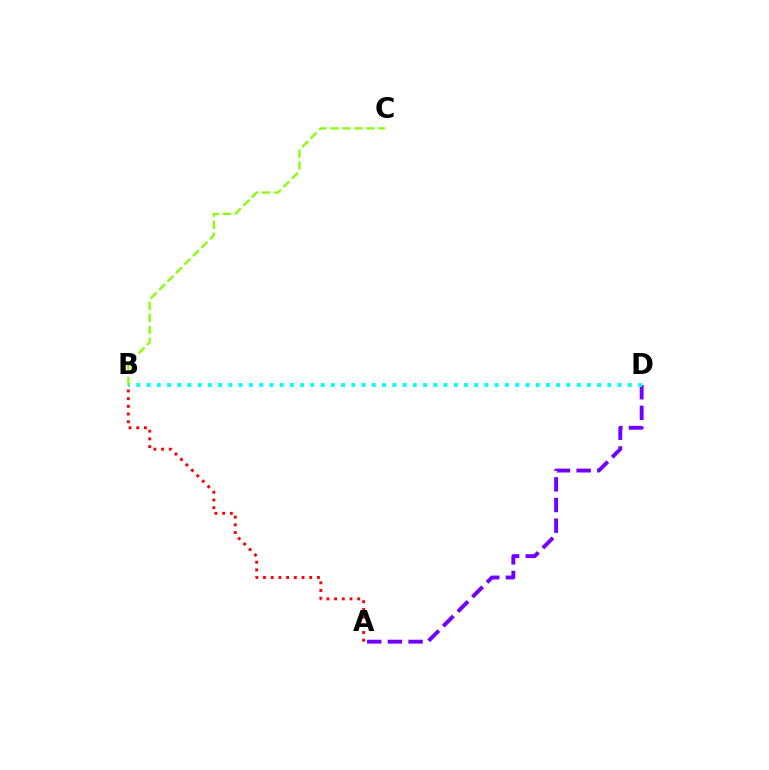{('A', 'D'): [{'color': '#7200ff', 'line_style': 'dashed', 'thickness': 2.8}], ('A', 'B'): [{'color': '#ff0000', 'line_style': 'dotted', 'thickness': 2.09}], ('B', 'D'): [{'color': '#00fff6', 'line_style': 'dotted', 'thickness': 2.78}], ('B', 'C'): [{'color': '#84ff00', 'line_style': 'dashed', 'thickness': 1.63}]}